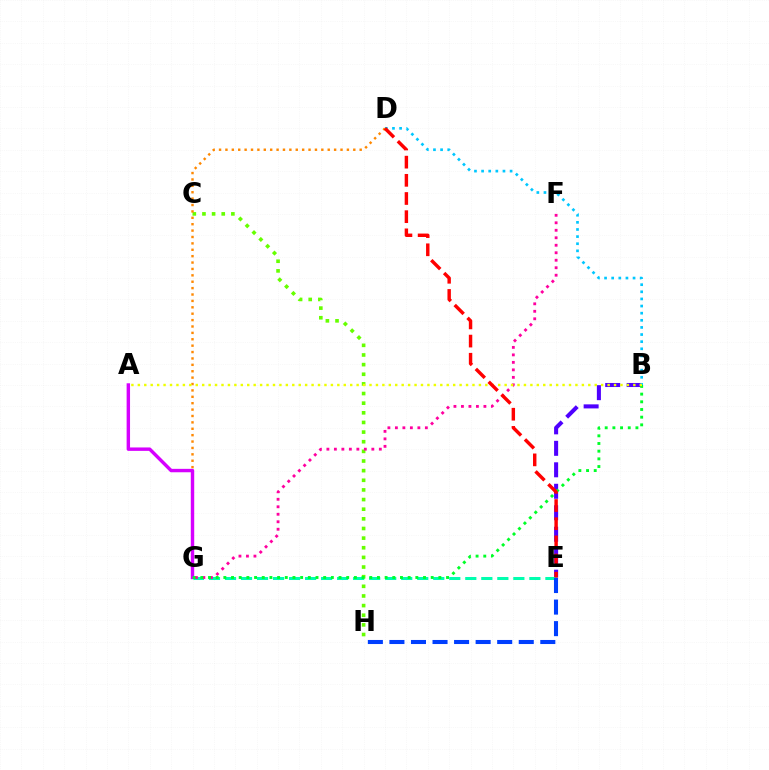{('C', 'H'): [{'color': '#66ff00', 'line_style': 'dotted', 'thickness': 2.62}], ('B', 'E'): [{'color': '#4f00ff', 'line_style': 'dashed', 'thickness': 2.92}], ('B', 'D'): [{'color': '#00c7ff', 'line_style': 'dotted', 'thickness': 1.94}], ('D', 'G'): [{'color': '#ff8800', 'line_style': 'dotted', 'thickness': 1.74}], ('A', 'G'): [{'color': '#d600ff', 'line_style': 'solid', 'thickness': 2.46}], ('E', 'G'): [{'color': '#00ffaf', 'line_style': 'dashed', 'thickness': 2.18}], ('F', 'G'): [{'color': '#ff00a0', 'line_style': 'dotted', 'thickness': 2.04}], ('B', 'G'): [{'color': '#00ff27', 'line_style': 'dotted', 'thickness': 2.09}], ('A', 'B'): [{'color': '#eeff00', 'line_style': 'dotted', 'thickness': 1.75}], ('E', 'H'): [{'color': '#003fff', 'line_style': 'dashed', 'thickness': 2.93}], ('D', 'E'): [{'color': '#ff0000', 'line_style': 'dashed', 'thickness': 2.47}]}